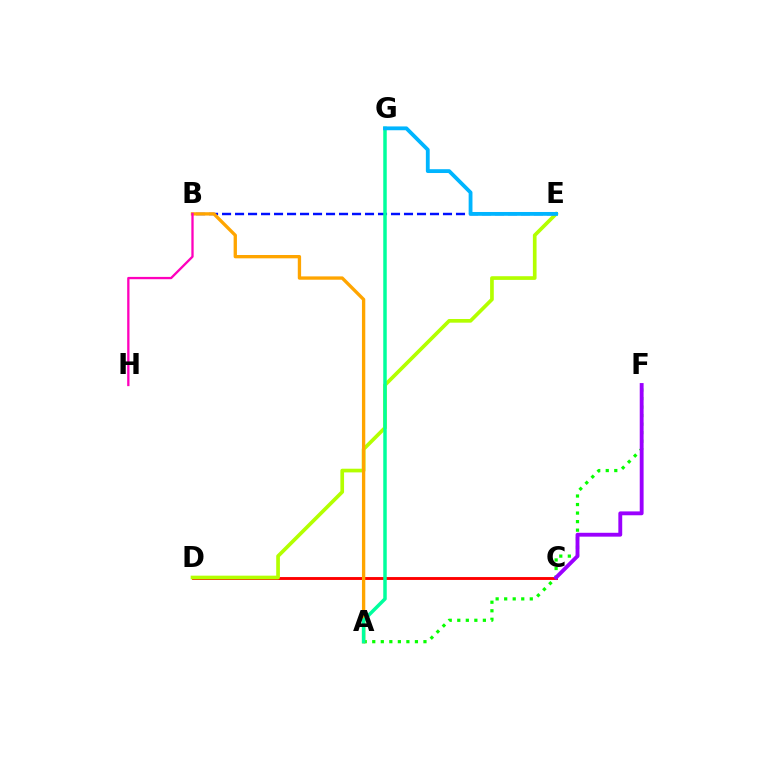{('C', 'D'): [{'color': '#ff0000', 'line_style': 'solid', 'thickness': 2.07}], ('A', 'F'): [{'color': '#08ff00', 'line_style': 'dotted', 'thickness': 2.32}], ('D', 'E'): [{'color': '#b3ff00', 'line_style': 'solid', 'thickness': 2.65}], ('B', 'E'): [{'color': '#0010ff', 'line_style': 'dashed', 'thickness': 1.77}], ('A', 'B'): [{'color': '#ffa500', 'line_style': 'solid', 'thickness': 2.4}], ('C', 'F'): [{'color': '#9b00ff', 'line_style': 'solid', 'thickness': 2.78}], ('B', 'H'): [{'color': '#ff00bd', 'line_style': 'solid', 'thickness': 1.66}], ('A', 'G'): [{'color': '#00ff9d', 'line_style': 'solid', 'thickness': 2.51}], ('E', 'G'): [{'color': '#00b5ff', 'line_style': 'solid', 'thickness': 2.75}]}